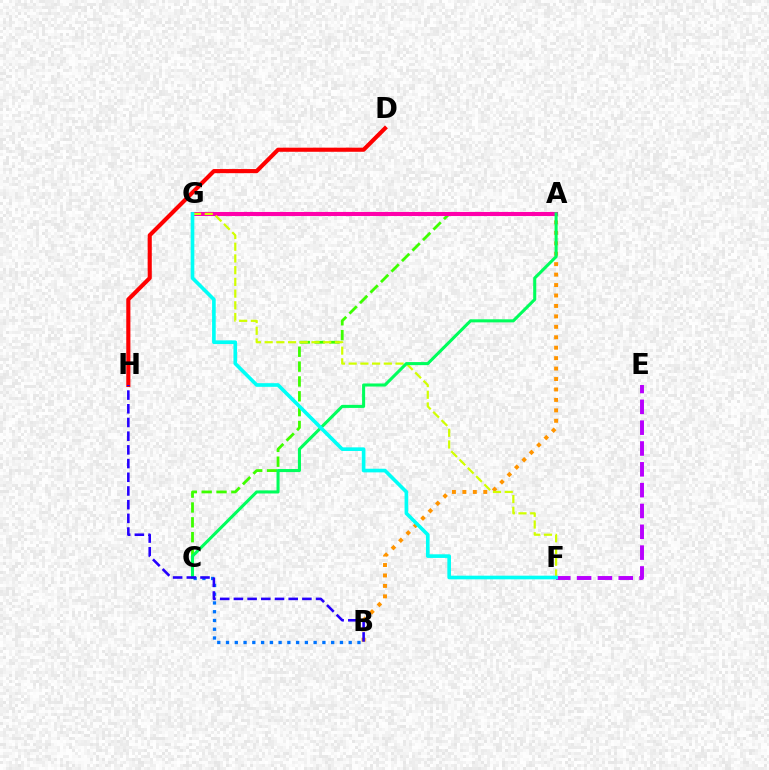{('A', 'C'): [{'color': '#3dff00', 'line_style': 'dashed', 'thickness': 2.02}, {'color': '#00ff5c', 'line_style': 'solid', 'thickness': 2.2}], ('A', 'G'): [{'color': '#ff00ac', 'line_style': 'solid', 'thickness': 2.93}], ('B', 'C'): [{'color': '#0074ff', 'line_style': 'dotted', 'thickness': 2.38}], ('A', 'B'): [{'color': '#ff9400', 'line_style': 'dotted', 'thickness': 2.84}], ('F', 'G'): [{'color': '#d1ff00', 'line_style': 'dashed', 'thickness': 1.59}, {'color': '#00fff6', 'line_style': 'solid', 'thickness': 2.62}], ('E', 'F'): [{'color': '#b900ff', 'line_style': 'dashed', 'thickness': 2.83}], ('D', 'H'): [{'color': '#ff0000', 'line_style': 'solid', 'thickness': 2.97}], ('B', 'H'): [{'color': '#2500ff', 'line_style': 'dashed', 'thickness': 1.86}]}